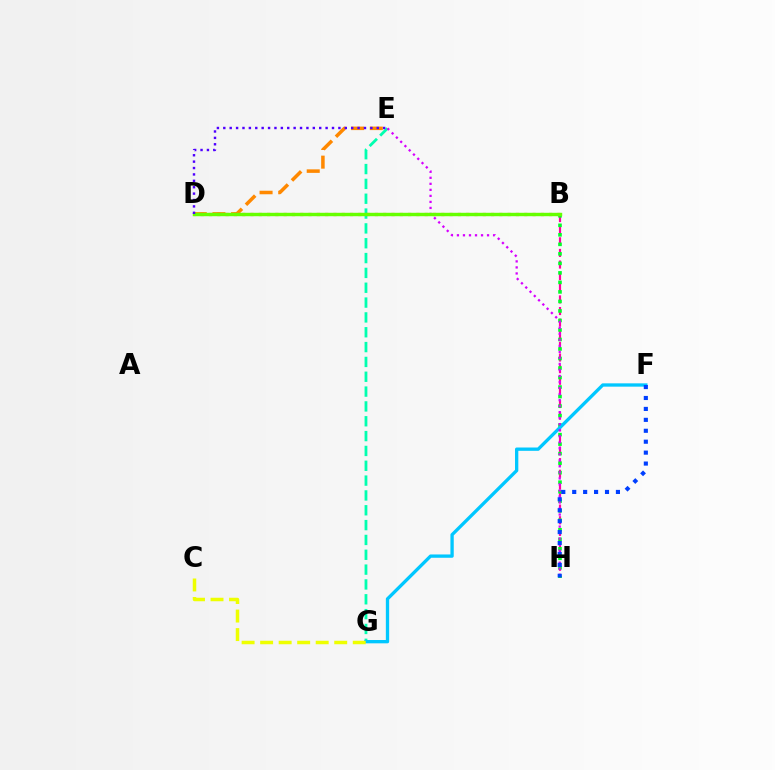{('E', 'G'): [{'color': '#00ffaf', 'line_style': 'dashed', 'thickness': 2.02}], ('B', 'H'): [{'color': '#ff00a0', 'line_style': 'dashed', 'thickness': 1.58}, {'color': '#00ff27', 'line_style': 'dotted', 'thickness': 2.58}], ('F', 'G'): [{'color': '#00c7ff', 'line_style': 'solid', 'thickness': 2.38}], ('D', 'E'): [{'color': '#ff8800', 'line_style': 'dashed', 'thickness': 2.53}, {'color': '#4f00ff', 'line_style': 'dotted', 'thickness': 1.74}], ('E', 'H'): [{'color': '#d600ff', 'line_style': 'dotted', 'thickness': 1.64}], ('B', 'D'): [{'color': '#ff0000', 'line_style': 'dotted', 'thickness': 2.25}, {'color': '#66ff00', 'line_style': 'solid', 'thickness': 2.46}], ('C', 'G'): [{'color': '#eeff00', 'line_style': 'dashed', 'thickness': 2.52}], ('F', 'H'): [{'color': '#003fff', 'line_style': 'dotted', 'thickness': 2.97}]}